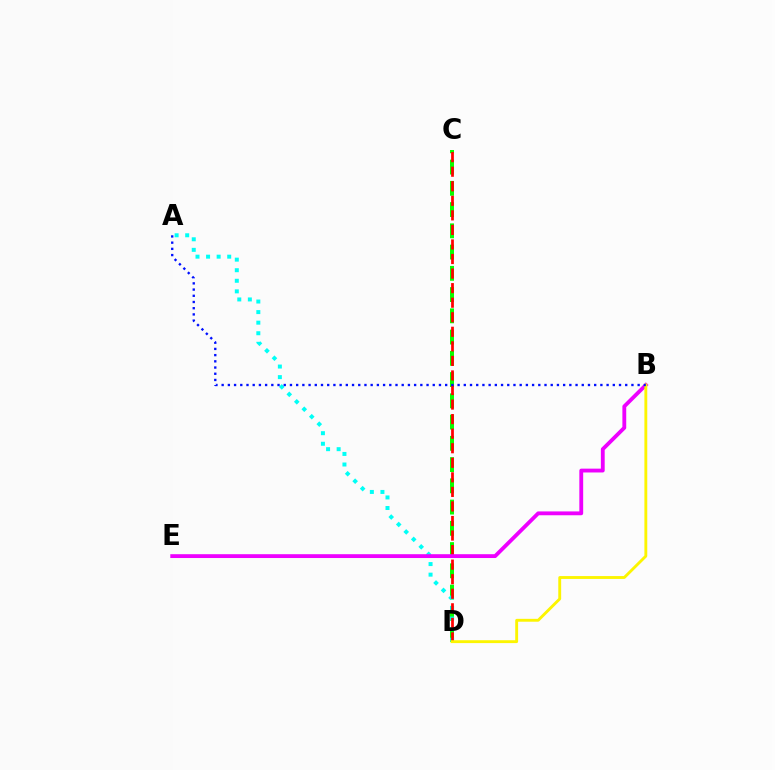{('C', 'D'): [{'color': '#08ff00', 'line_style': 'dashed', 'thickness': 2.89}, {'color': '#ff0000', 'line_style': 'dashed', 'thickness': 1.98}], ('A', 'D'): [{'color': '#00fff6', 'line_style': 'dotted', 'thickness': 2.87}], ('B', 'E'): [{'color': '#ee00ff', 'line_style': 'solid', 'thickness': 2.76}], ('B', 'D'): [{'color': '#fcf500', 'line_style': 'solid', 'thickness': 2.07}], ('A', 'B'): [{'color': '#0010ff', 'line_style': 'dotted', 'thickness': 1.69}]}